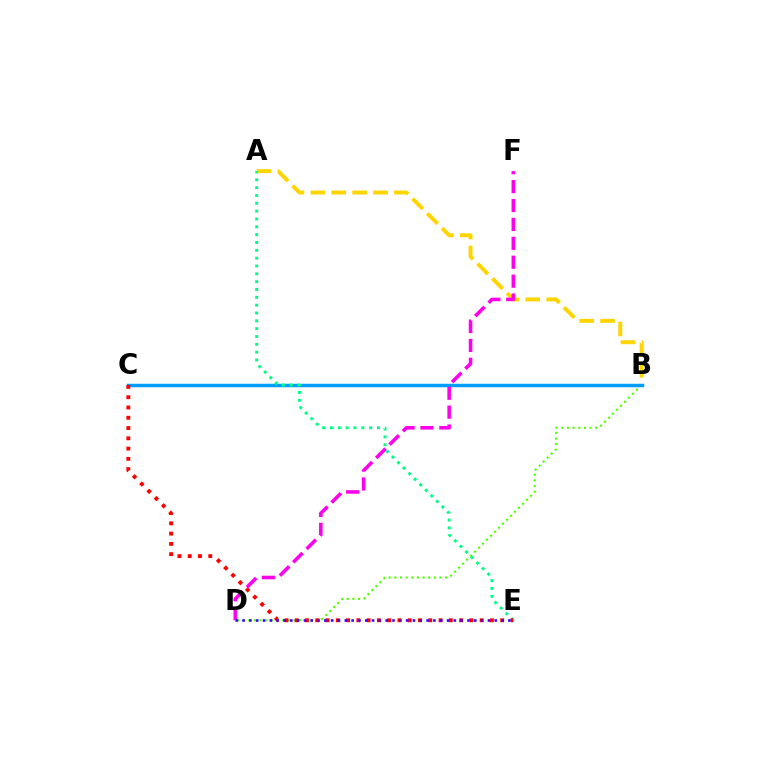{('A', 'B'): [{'color': '#ffd500', 'line_style': 'dashed', 'thickness': 2.84}], ('B', 'D'): [{'color': '#4fff00', 'line_style': 'dotted', 'thickness': 1.53}], ('B', 'C'): [{'color': '#009eff', 'line_style': 'solid', 'thickness': 2.51}], ('A', 'E'): [{'color': '#00ff86', 'line_style': 'dotted', 'thickness': 2.13}], ('C', 'E'): [{'color': '#ff0000', 'line_style': 'dotted', 'thickness': 2.79}], ('D', 'F'): [{'color': '#ff00ed', 'line_style': 'dashed', 'thickness': 2.57}], ('D', 'E'): [{'color': '#3700ff', 'line_style': 'dotted', 'thickness': 1.85}]}